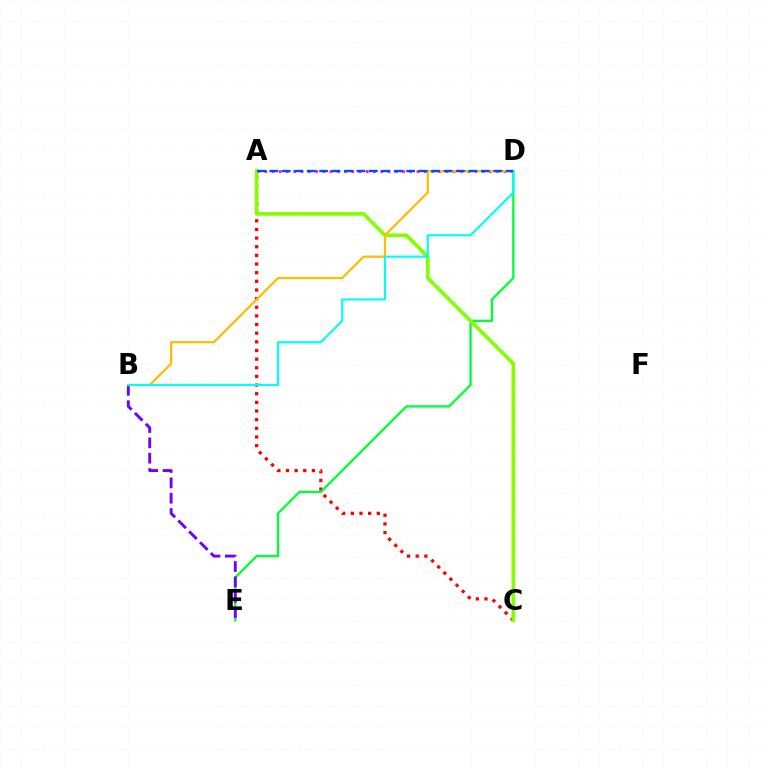{('A', 'C'): [{'color': '#ff0000', 'line_style': 'dotted', 'thickness': 2.35}, {'color': '#84ff00', 'line_style': 'solid', 'thickness': 2.64}], ('D', 'E'): [{'color': '#00ff39', 'line_style': 'solid', 'thickness': 1.67}], ('B', 'E'): [{'color': '#7200ff', 'line_style': 'dashed', 'thickness': 2.08}], ('A', 'D'): [{'color': '#ff00cf', 'line_style': 'dotted', 'thickness': 1.97}, {'color': '#004bff', 'line_style': 'dashed', 'thickness': 1.69}], ('B', 'D'): [{'color': '#ffbd00', 'line_style': 'solid', 'thickness': 1.62}, {'color': '#00fff6', 'line_style': 'solid', 'thickness': 1.54}]}